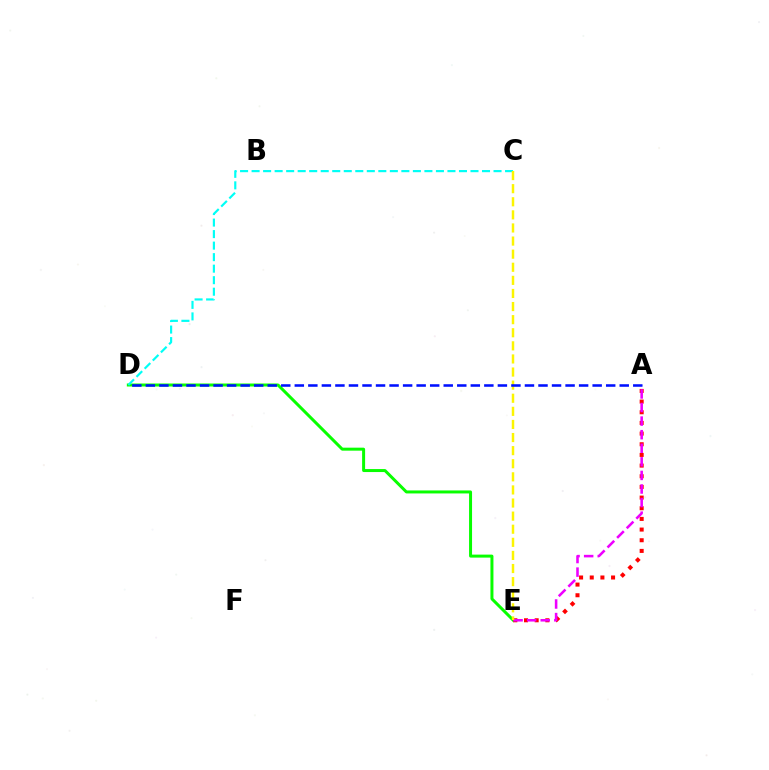{('D', 'E'): [{'color': '#08ff00', 'line_style': 'solid', 'thickness': 2.16}], ('C', 'D'): [{'color': '#00fff6', 'line_style': 'dashed', 'thickness': 1.57}], ('A', 'E'): [{'color': '#ff0000', 'line_style': 'dotted', 'thickness': 2.9}, {'color': '#ee00ff', 'line_style': 'dashed', 'thickness': 1.84}], ('C', 'E'): [{'color': '#fcf500', 'line_style': 'dashed', 'thickness': 1.78}], ('A', 'D'): [{'color': '#0010ff', 'line_style': 'dashed', 'thickness': 1.84}]}